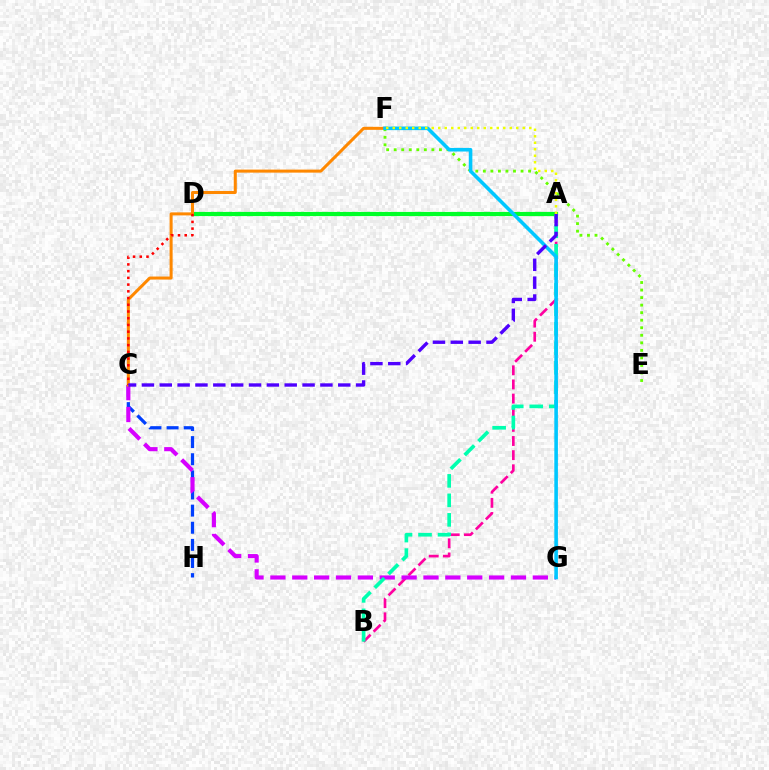{('C', 'H'): [{'color': '#003fff', 'line_style': 'dashed', 'thickness': 2.33}], ('A', 'B'): [{'color': '#ff00a0', 'line_style': 'dashed', 'thickness': 1.92}, {'color': '#00ffaf', 'line_style': 'dashed', 'thickness': 2.65}], ('E', 'F'): [{'color': '#66ff00', 'line_style': 'dotted', 'thickness': 2.05}], ('A', 'D'): [{'color': '#00ff27', 'line_style': 'solid', 'thickness': 3.0}], ('C', 'G'): [{'color': '#d600ff', 'line_style': 'dashed', 'thickness': 2.97}], ('C', 'F'): [{'color': '#ff8800', 'line_style': 'solid', 'thickness': 2.18}], ('F', 'G'): [{'color': '#00c7ff', 'line_style': 'solid', 'thickness': 2.58}], ('C', 'D'): [{'color': '#ff0000', 'line_style': 'dotted', 'thickness': 1.83}], ('A', 'C'): [{'color': '#4f00ff', 'line_style': 'dashed', 'thickness': 2.42}], ('A', 'F'): [{'color': '#eeff00', 'line_style': 'dotted', 'thickness': 1.77}]}